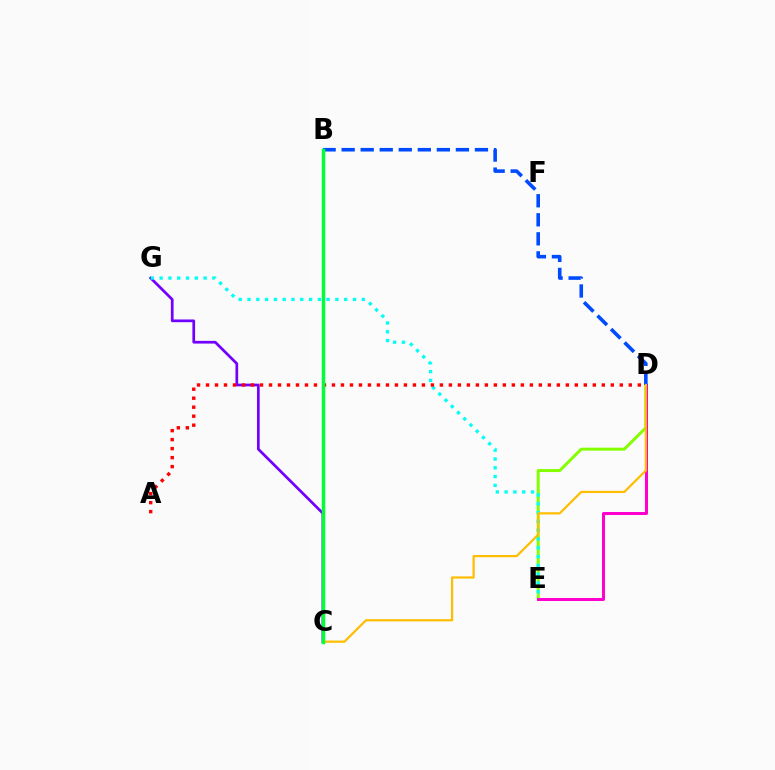{('D', 'E'): [{'color': '#84ff00', 'line_style': 'solid', 'thickness': 2.14}, {'color': '#ff00cf', 'line_style': 'solid', 'thickness': 2.17}], ('B', 'D'): [{'color': '#004bff', 'line_style': 'dashed', 'thickness': 2.59}], ('C', 'G'): [{'color': '#7200ff', 'line_style': 'solid', 'thickness': 1.96}], ('E', 'G'): [{'color': '#00fff6', 'line_style': 'dotted', 'thickness': 2.39}], ('A', 'D'): [{'color': '#ff0000', 'line_style': 'dotted', 'thickness': 2.44}], ('C', 'D'): [{'color': '#ffbd00', 'line_style': 'solid', 'thickness': 1.59}], ('B', 'C'): [{'color': '#00ff39', 'line_style': 'solid', 'thickness': 2.52}]}